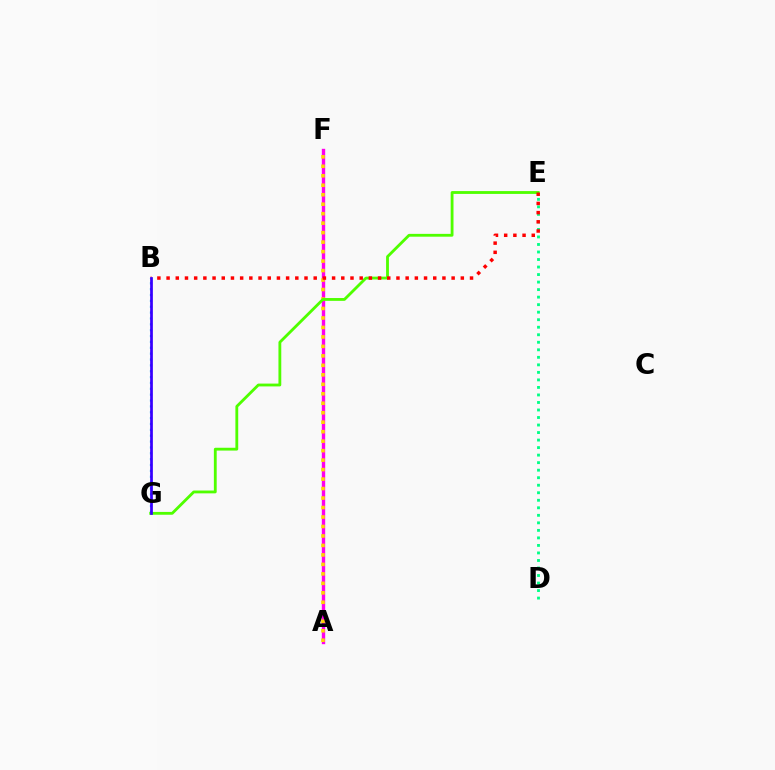{('B', 'G'): [{'color': '#009eff', 'line_style': 'dotted', 'thickness': 1.59}, {'color': '#3700ff', 'line_style': 'solid', 'thickness': 1.96}], ('A', 'F'): [{'color': '#ff00ed', 'line_style': 'solid', 'thickness': 2.43}, {'color': '#ffd500', 'line_style': 'dotted', 'thickness': 2.58}], ('E', 'G'): [{'color': '#4fff00', 'line_style': 'solid', 'thickness': 2.03}], ('D', 'E'): [{'color': '#00ff86', 'line_style': 'dotted', 'thickness': 2.04}], ('B', 'E'): [{'color': '#ff0000', 'line_style': 'dotted', 'thickness': 2.5}]}